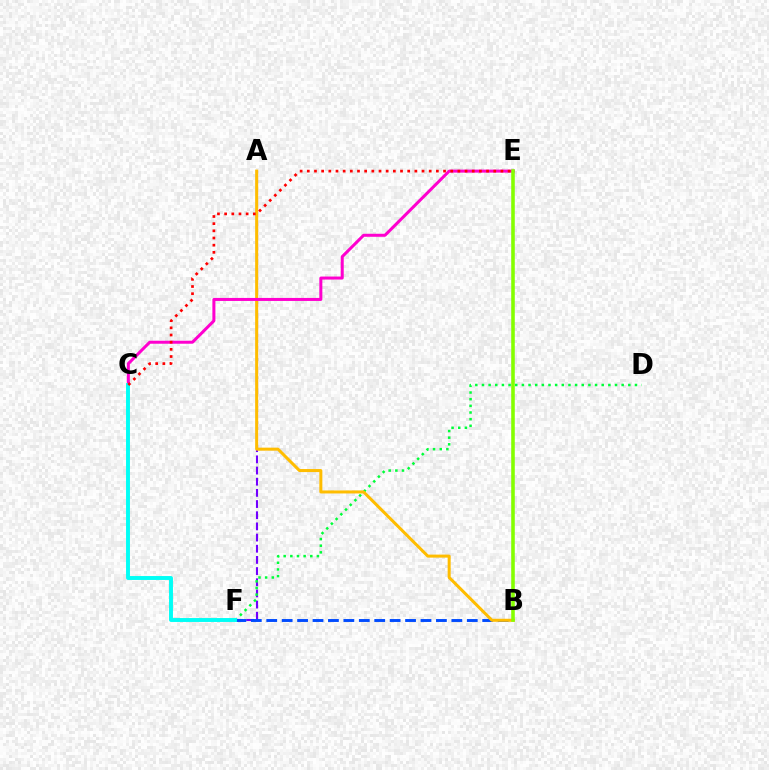{('A', 'F'): [{'color': '#7200ff', 'line_style': 'dashed', 'thickness': 1.52}], ('D', 'F'): [{'color': '#00ff39', 'line_style': 'dotted', 'thickness': 1.81}], ('B', 'F'): [{'color': '#004bff', 'line_style': 'dashed', 'thickness': 2.1}], ('A', 'B'): [{'color': '#ffbd00', 'line_style': 'solid', 'thickness': 2.18}], ('C', 'E'): [{'color': '#ff00cf', 'line_style': 'solid', 'thickness': 2.17}, {'color': '#ff0000', 'line_style': 'dotted', 'thickness': 1.95}], ('C', 'F'): [{'color': '#00fff6', 'line_style': 'solid', 'thickness': 2.82}], ('B', 'E'): [{'color': '#84ff00', 'line_style': 'solid', 'thickness': 2.57}]}